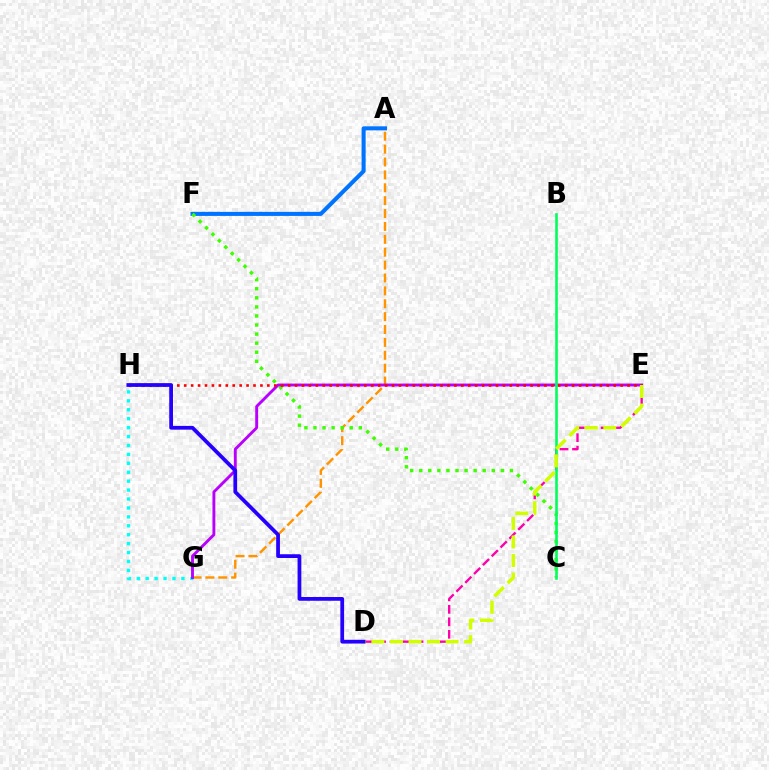{('D', 'E'): [{'color': '#ff00ac', 'line_style': 'dashed', 'thickness': 1.7}, {'color': '#d1ff00', 'line_style': 'dashed', 'thickness': 2.52}], ('A', 'G'): [{'color': '#ff9400', 'line_style': 'dashed', 'thickness': 1.75}], ('A', 'F'): [{'color': '#0074ff', 'line_style': 'solid', 'thickness': 2.93}], ('C', 'F'): [{'color': '#3dff00', 'line_style': 'dotted', 'thickness': 2.46}], ('G', 'H'): [{'color': '#00fff6', 'line_style': 'dotted', 'thickness': 2.42}], ('E', 'G'): [{'color': '#b900ff', 'line_style': 'solid', 'thickness': 2.08}], ('E', 'H'): [{'color': '#ff0000', 'line_style': 'dotted', 'thickness': 1.88}], ('B', 'C'): [{'color': '#00ff5c', 'line_style': 'solid', 'thickness': 1.87}], ('D', 'H'): [{'color': '#2500ff', 'line_style': 'solid', 'thickness': 2.71}]}